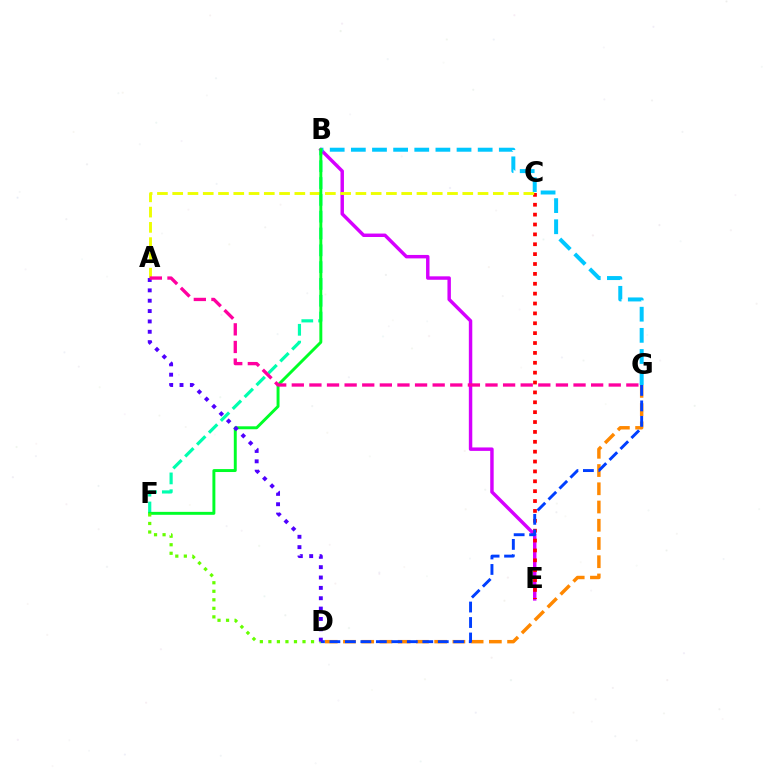{('D', 'G'): [{'color': '#ff8800', 'line_style': 'dashed', 'thickness': 2.48}, {'color': '#003fff', 'line_style': 'dashed', 'thickness': 2.1}], ('B', 'F'): [{'color': '#00ffaf', 'line_style': 'dashed', 'thickness': 2.28}, {'color': '#00ff27', 'line_style': 'solid', 'thickness': 2.12}], ('B', 'E'): [{'color': '#d600ff', 'line_style': 'solid', 'thickness': 2.48}], ('B', 'G'): [{'color': '#00c7ff', 'line_style': 'dashed', 'thickness': 2.87}], ('C', 'E'): [{'color': '#ff0000', 'line_style': 'dotted', 'thickness': 2.68}], ('A', 'C'): [{'color': '#eeff00', 'line_style': 'dashed', 'thickness': 2.07}], ('D', 'F'): [{'color': '#66ff00', 'line_style': 'dotted', 'thickness': 2.32}], ('A', 'D'): [{'color': '#4f00ff', 'line_style': 'dotted', 'thickness': 2.81}], ('A', 'G'): [{'color': '#ff00a0', 'line_style': 'dashed', 'thickness': 2.39}]}